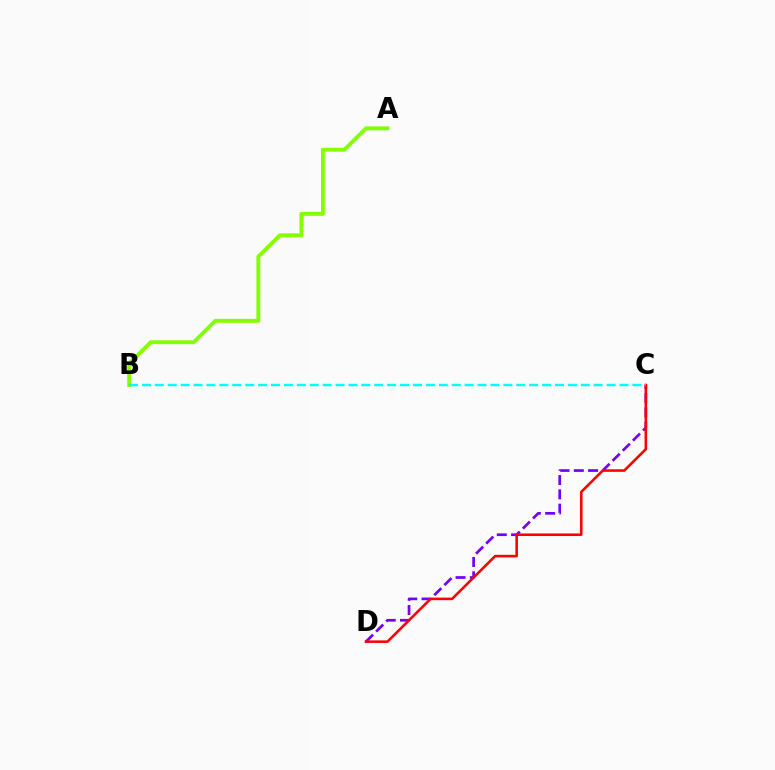{('A', 'B'): [{'color': '#84ff00', 'line_style': 'solid', 'thickness': 2.79}], ('C', 'D'): [{'color': '#7200ff', 'line_style': 'dashed', 'thickness': 1.94}, {'color': '#ff0000', 'line_style': 'solid', 'thickness': 1.85}], ('B', 'C'): [{'color': '#00fff6', 'line_style': 'dashed', 'thickness': 1.75}]}